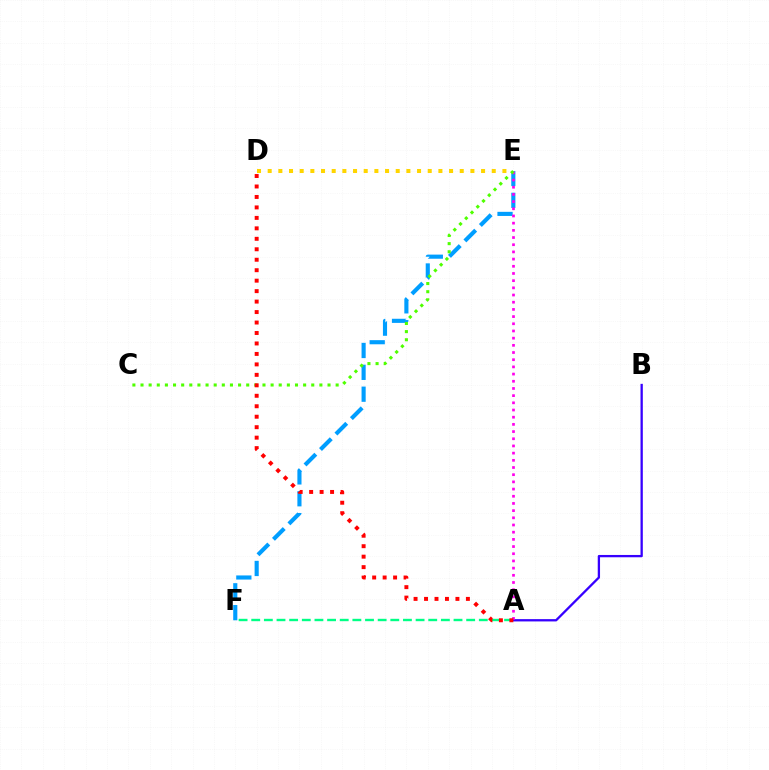{('A', 'F'): [{'color': '#00ff86', 'line_style': 'dashed', 'thickness': 1.72}], ('D', 'E'): [{'color': '#ffd500', 'line_style': 'dotted', 'thickness': 2.9}], ('E', 'F'): [{'color': '#009eff', 'line_style': 'dashed', 'thickness': 2.97}], ('A', 'B'): [{'color': '#3700ff', 'line_style': 'solid', 'thickness': 1.66}], ('A', 'E'): [{'color': '#ff00ed', 'line_style': 'dotted', 'thickness': 1.95}], ('C', 'E'): [{'color': '#4fff00', 'line_style': 'dotted', 'thickness': 2.21}], ('A', 'D'): [{'color': '#ff0000', 'line_style': 'dotted', 'thickness': 2.84}]}